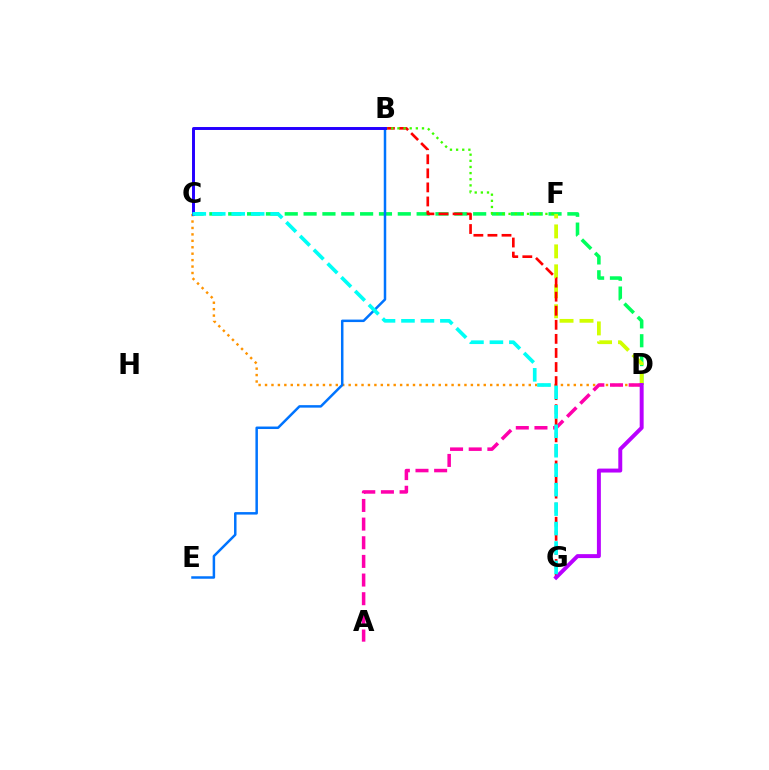{('C', 'D'): [{'color': '#00ff5c', 'line_style': 'dashed', 'thickness': 2.56}, {'color': '#ff9400', 'line_style': 'dotted', 'thickness': 1.75}], ('D', 'F'): [{'color': '#d1ff00', 'line_style': 'dashed', 'thickness': 2.71}], ('A', 'D'): [{'color': '#ff00ac', 'line_style': 'dashed', 'thickness': 2.53}], ('B', 'G'): [{'color': '#ff0000', 'line_style': 'dashed', 'thickness': 1.91}], ('B', 'F'): [{'color': '#3dff00', 'line_style': 'dotted', 'thickness': 1.67}], ('B', 'E'): [{'color': '#0074ff', 'line_style': 'solid', 'thickness': 1.79}], ('B', 'C'): [{'color': '#2500ff', 'line_style': 'solid', 'thickness': 2.12}], ('D', 'G'): [{'color': '#b900ff', 'line_style': 'solid', 'thickness': 2.84}], ('C', 'G'): [{'color': '#00fff6', 'line_style': 'dashed', 'thickness': 2.64}]}